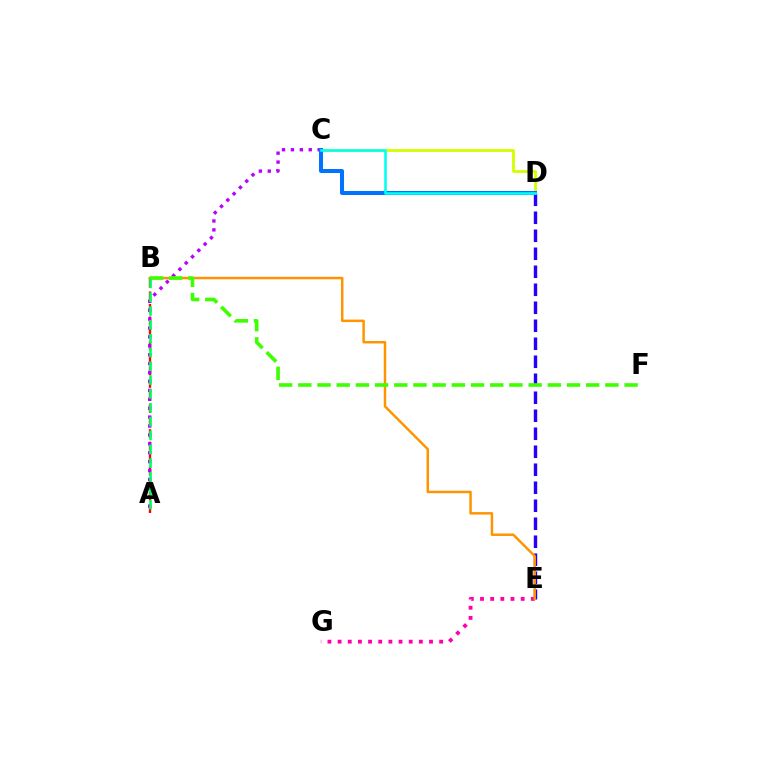{('D', 'E'): [{'color': '#2500ff', 'line_style': 'dashed', 'thickness': 2.44}], ('A', 'B'): [{'color': '#ff0000', 'line_style': 'dashed', 'thickness': 1.7}, {'color': '#00ff5c', 'line_style': 'dashed', 'thickness': 1.88}], ('A', 'C'): [{'color': '#b900ff', 'line_style': 'dotted', 'thickness': 2.42}], ('E', 'G'): [{'color': '#ff00ac', 'line_style': 'dotted', 'thickness': 2.76}], ('C', 'D'): [{'color': '#d1ff00', 'line_style': 'solid', 'thickness': 2.03}, {'color': '#0074ff', 'line_style': 'solid', 'thickness': 2.88}, {'color': '#00fff6', 'line_style': 'solid', 'thickness': 1.87}], ('B', 'E'): [{'color': '#ff9400', 'line_style': 'solid', 'thickness': 1.79}], ('B', 'F'): [{'color': '#3dff00', 'line_style': 'dashed', 'thickness': 2.61}]}